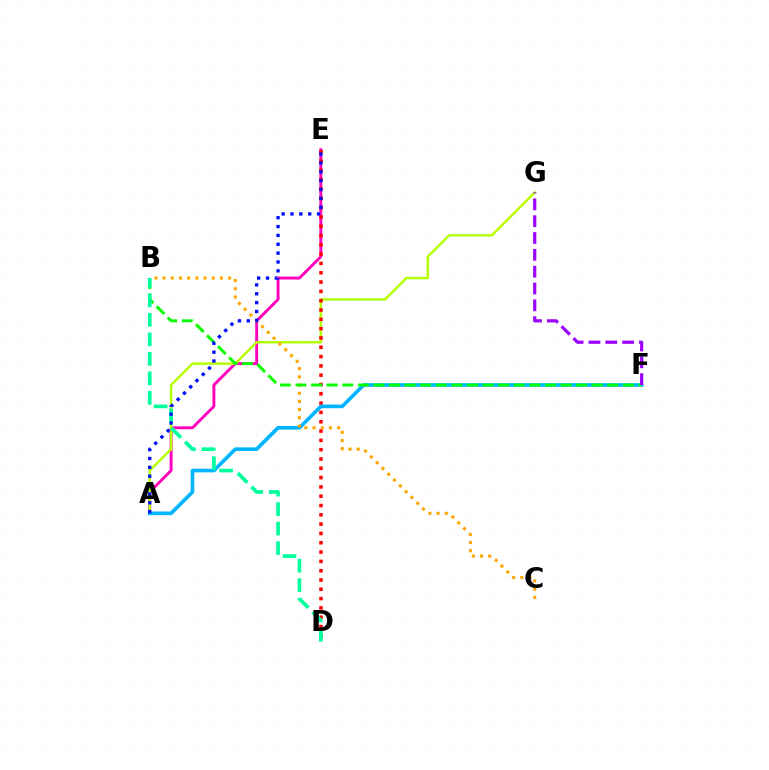{('A', 'E'): [{'color': '#ff00bd', 'line_style': 'solid', 'thickness': 2.09}, {'color': '#0010ff', 'line_style': 'dotted', 'thickness': 2.41}], ('A', 'G'): [{'color': '#b3ff00', 'line_style': 'solid', 'thickness': 1.76}], ('D', 'E'): [{'color': '#ff0000', 'line_style': 'dotted', 'thickness': 2.53}], ('A', 'F'): [{'color': '#00b5ff', 'line_style': 'solid', 'thickness': 2.62}], ('B', 'C'): [{'color': '#ffa500', 'line_style': 'dotted', 'thickness': 2.23}], ('B', 'F'): [{'color': '#08ff00', 'line_style': 'dashed', 'thickness': 2.12}], ('B', 'D'): [{'color': '#00ff9d', 'line_style': 'dashed', 'thickness': 2.65}], ('F', 'G'): [{'color': '#9b00ff', 'line_style': 'dashed', 'thickness': 2.29}]}